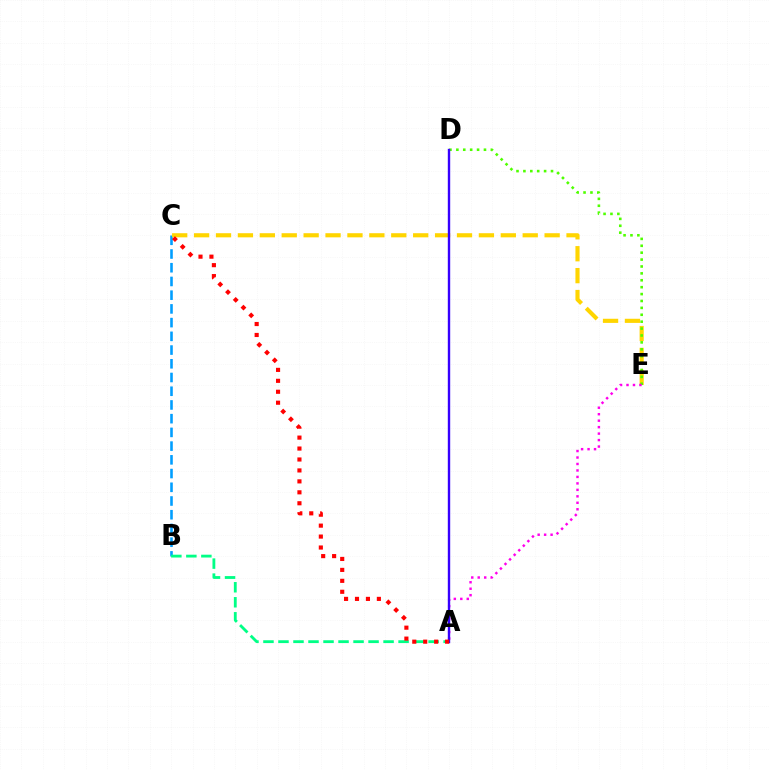{('B', 'C'): [{'color': '#009eff', 'line_style': 'dashed', 'thickness': 1.86}], ('A', 'B'): [{'color': '#00ff86', 'line_style': 'dashed', 'thickness': 2.04}], ('C', 'E'): [{'color': '#ffd500', 'line_style': 'dashed', 'thickness': 2.98}], ('D', 'E'): [{'color': '#4fff00', 'line_style': 'dotted', 'thickness': 1.87}], ('A', 'E'): [{'color': '#ff00ed', 'line_style': 'dotted', 'thickness': 1.76}], ('A', 'D'): [{'color': '#3700ff', 'line_style': 'solid', 'thickness': 1.72}], ('A', 'C'): [{'color': '#ff0000', 'line_style': 'dotted', 'thickness': 2.97}]}